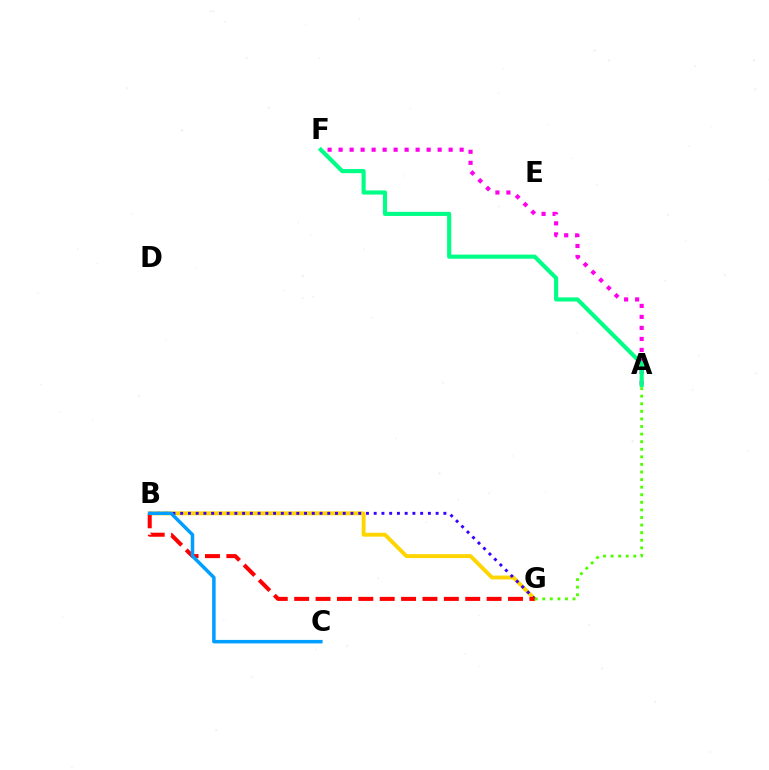{('B', 'G'): [{'color': '#ffd500', 'line_style': 'solid', 'thickness': 2.8}, {'color': '#3700ff', 'line_style': 'dotted', 'thickness': 2.1}, {'color': '#ff0000', 'line_style': 'dashed', 'thickness': 2.9}], ('A', 'F'): [{'color': '#ff00ed', 'line_style': 'dotted', 'thickness': 2.99}, {'color': '#00ff86', 'line_style': 'solid', 'thickness': 2.97}], ('A', 'G'): [{'color': '#4fff00', 'line_style': 'dotted', 'thickness': 2.06}], ('B', 'C'): [{'color': '#009eff', 'line_style': 'solid', 'thickness': 2.51}]}